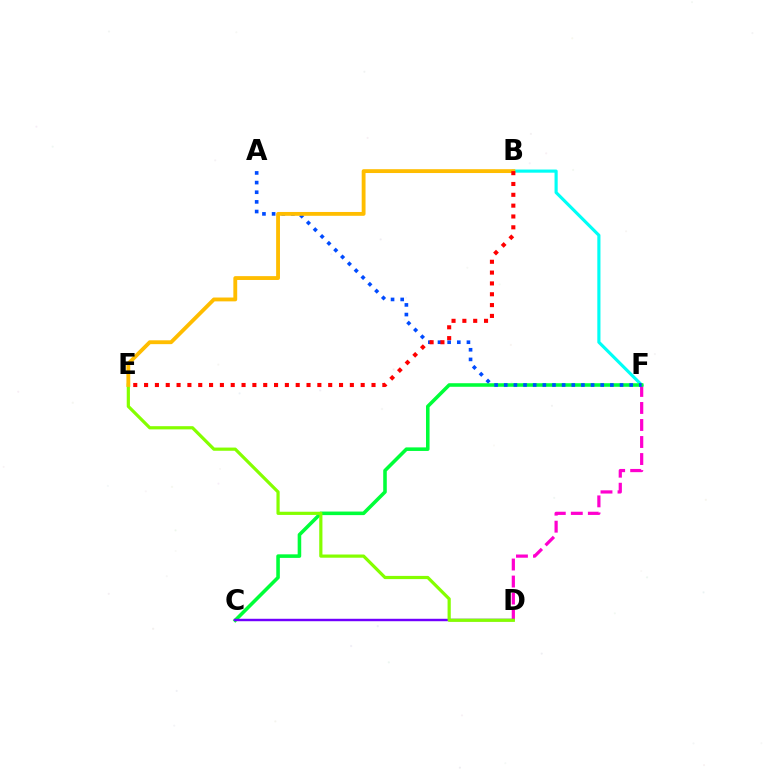{('B', 'F'): [{'color': '#00fff6', 'line_style': 'solid', 'thickness': 2.26}], ('D', 'F'): [{'color': '#ff00cf', 'line_style': 'dashed', 'thickness': 2.31}], ('C', 'F'): [{'color': '#00ff39', 'line_style': 'solid', 'thickness': 2.56}], ('A', 'F'): [{'color': '#004bff', 'line_style': 'dotted', 'thickness': 2.62}], ('C', 'D'): [{'color': '#7200ff', 'line_style': 'solid', 'thickness': 1.75}], ('D', 'E'): [{'color': '#84ff00', 'line_style': 'solid', 'thickness': 2.3}], ('B', 'E'): [{'color': '#ffbd00', 'line_style': 'solid', 'thickness': 2.77}, {'color': '#ff0000', 'line_style': 'dotted', 'thickness': 2.94}]}